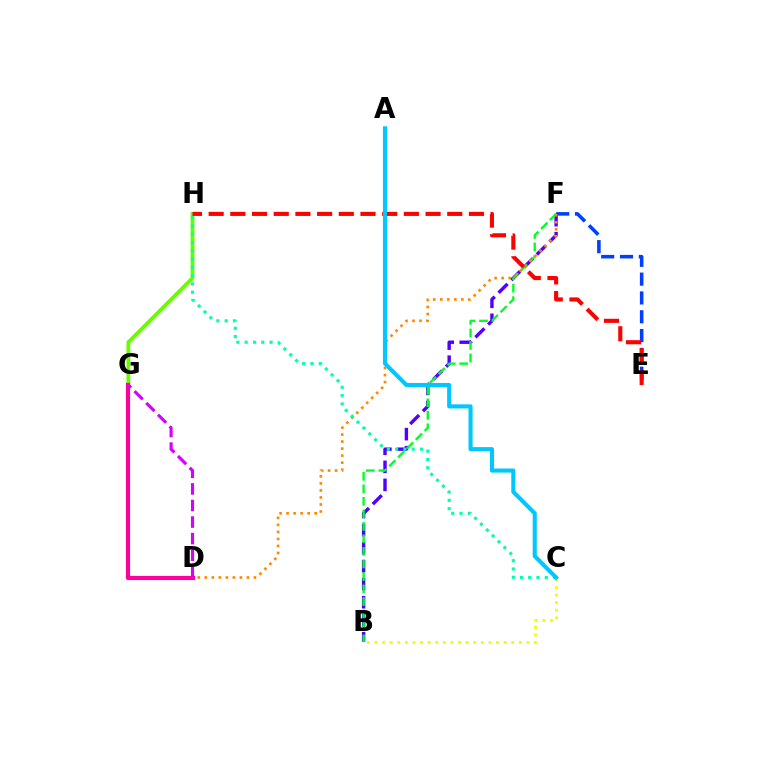{('B', 'F'): [{'color': '#4f00ff', 'line_style': 'dashed', 'thickness': 2.45}, {'color': '#00ff27', 'line_style': 'dashed', 'thickness': 1.7}], ('E', 'F'): [{'color': '#003fff', 'line_style': 'dashed', 'thickness': 2.56}], ('D', 'F'): [{'color': '#ff8800', 'line_style': 'dotted', 'thickness': 1.91}], ('G', 'H'): [{'color': '#66ff00', 'line_style': 'solid', 'thickness': 2.73}], ('D', 'G'): [{'color': '#ff00a0', 'line_style': 'solid', 'thickness': 2.99}, {'color': '#d600ff', 'line_style': 'dashed', 'thickness': 2.25}], ('C', 'H'): [{'color': '#00ffaf', 'line_style': 'dotted', 'thickness': 2.25}], ('B', 'C'): [{'color': '#eeff00', 'line_style': 'dotted', 'thickness': 2.06}], ('E', 'H'): [{'color': '#ff0000', 'line_style': 'dashed', 'thickness': 2.95}], ('A', 'C'): [{'color': '#00c7ff', 'line_style': 'solid', 'thickness': 2.95}]}